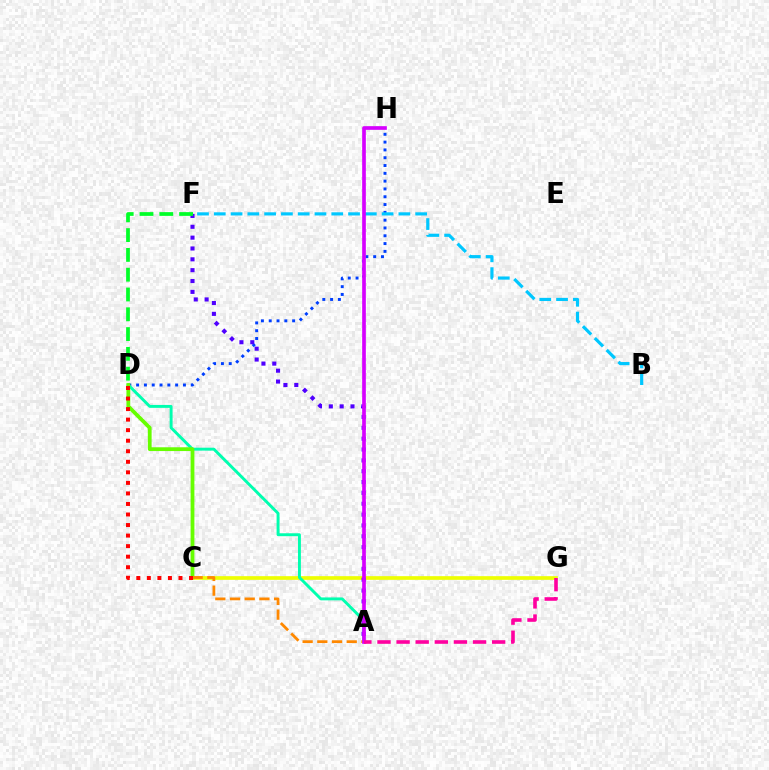{('D', 'H'): [{'color': '#003fff', 'line_style': 'dotted', 'thickness': 2.12}], ('C', 'G'): [{'color': '#eeff00', 'line_style': 'solid', 'thickness': 2.65}], ('A', 'D'): [{'color': '#00ffaf', 'line_style': 'solid', 'thickness': 2.1}], ('A', 'F'): [{'color': '#4f00ff', 'line_style': 'dotted', 'thickness': 2.95}], ('C', 'D'): [{'color': '#66ff00', 'line_style': 'solid', 'thickness': 2.72}, {'color': '#ff0000', 'line_style': 'dotted', 'thickness': 2.86}], ('B', 'F'): [{'color': '#00c7ff', 'line_style': 'dashed', 'thickness': 2.28}], ('A', 'C'): [{'color': '#ff8800', 'line_style': 'dashed', 'thickness': 2.0}], ('A', 'H'): [{'color': '#d600ff', 'line_style': 'solid', 'thickness': 2.64}], ('A', 'G'): [{'color': '#ff00a0', 'line_style': 'dashed', 'thickness': 2.6}], ('D', 'F'): [{'color': '#00ff27', 'line_style': 'dashed', 'thickness': 2.69}]}